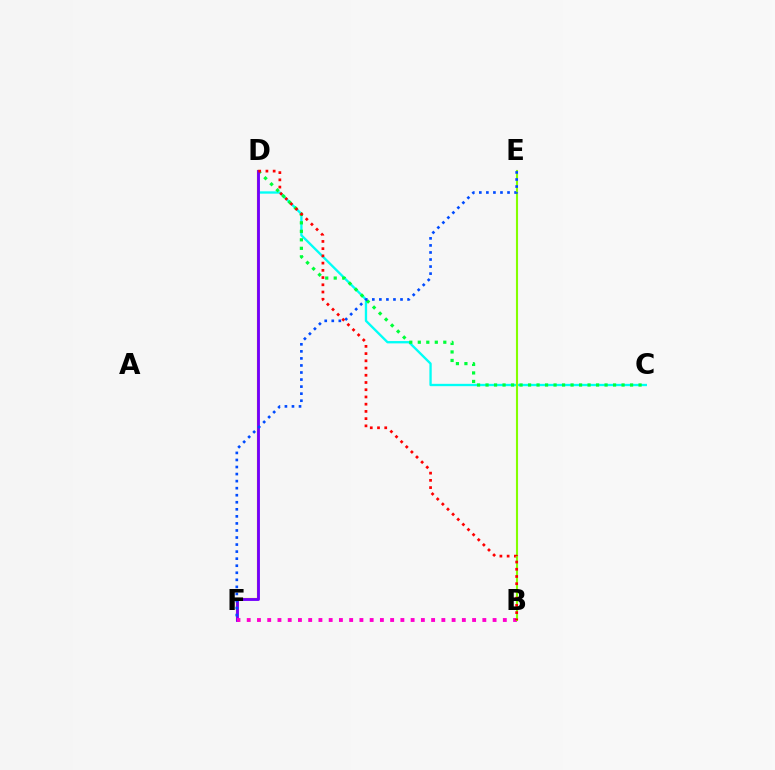{('C', 'D'): [{'color': '#00fff6', 'line_style': 'solid', 'thickness': 1.68}, {'color': '#00ff39', 'line_style': 'dotted', 'thickness': 2.31}], ('D', 'F'): [{'color': '#ffbd00', 'line_style': 'solid', 'thickness': 1.59}, {'color': '#7200ff', 'line_style': 'solid', 'thickness': 2.04}], ('B', 'F'): [{'color': '#ff00cf', 'line_style': 'dotted', 'thickness': 2.78}], ('B', 'E'): [{'color': '#84ff00', 'line_style': 'solid', 'thickness': 1.51}], ('E', 'F'): [{'color': '#004bff', 'line_style': 'dotted', 'thickness': 1.92}], ('B', 'D'): [{'color': '#ff0000', 'line_style': 'dotted', 'thickness': 1.96}]}